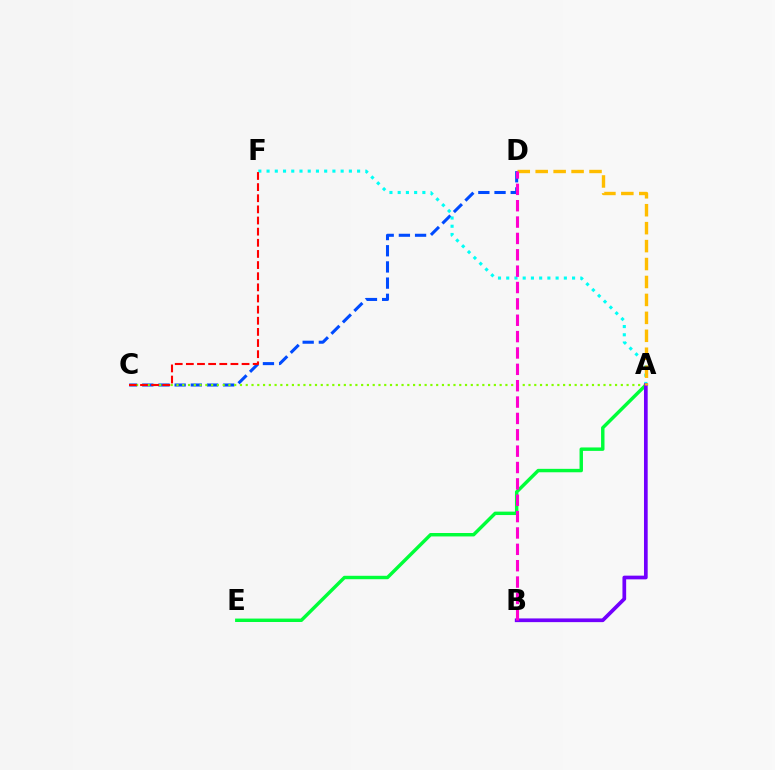{('C', 'D'): [{'color': '#004bff', 'line_style': 'dashed', 'thickness': 2.2}], ('A', 'E'): [{'color': '#00ff39', 'line_style': 'solid', 'thickness': 2.47}], ('A', 'C'): [{'color': '#84ff00', 'line_style': 'dotted', 'thickness': 1.57}], ('A', 'F'): [{'color': '#00fff6', 'line_style': 'dotted', 'thickness': 2.24}], ('A', 'B'): [{'color': '#7200ff', 'line_style': 'solid', 'thickness': 2.67}], ('C', 'F'): [{'color': '#ff0000', 'line_style': 'dashed', 'thickness': 1.51}], ('A', 'D'): [{'color': '#ffbd00', 'line_style': 'dashed', 'thickness': 2.44}], ('B', 'D'): [{'color': '#ff00cf', 'line_style': 'dashed', 'thickness': 2.22}]}